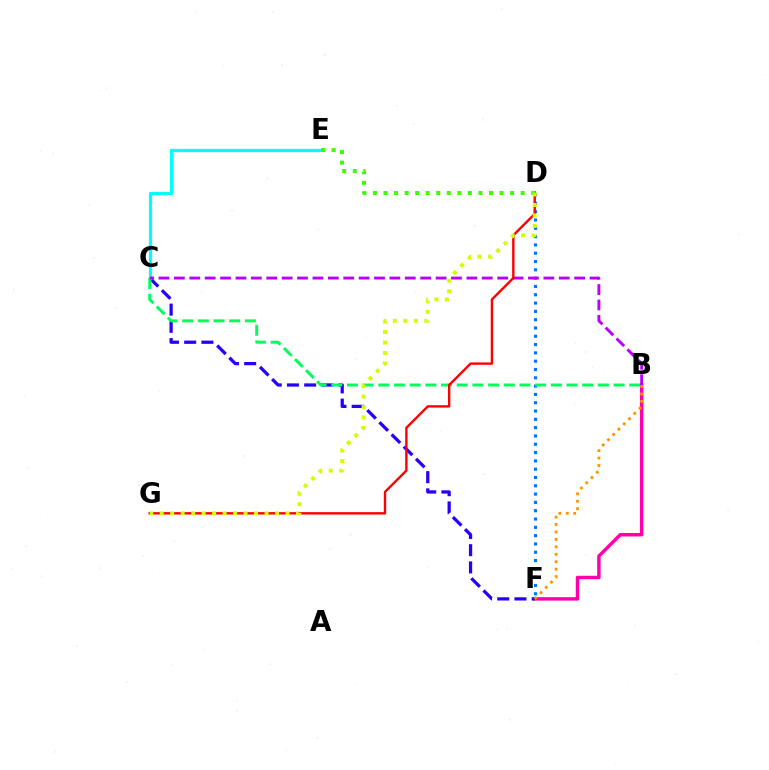{('B', 'F'): [{'color': '#ff00ac', 'line_style': 'solid', 'thickness': 2.49}, {'color': '#ff9400', 'line_style': 'dotted', 'thickness': 2.02}], ('D', 'F'): [{'color': '#0074ff', 'line_style': 'dotted', 'thickness': 2.26}], ('C', 'F'): [{'color': '#2500ff', 'line_style': 'dashed', 'thickness': 2.34}], ('C', 'E'): [{'color': '#00fff6', 'line_style': 'solid', 'thickness': 2.3}], ('B', 'C'): [{'color': '#00ff5c', 'line_style': 'dashed', 'thickness': 2.13}, {'color': '#b900ff', 'line_style': 'dashed', 'thickness': 2.09}], ('D', 'G'): [{'color': '#ff0000', 'line_style': 'solid', 'thickness': 1.72}, {'color': '#d1ff00', 'line_style': 'dotted', 'thickness': 2.85}], ('D', 'E'): [{'color': '#3dff00', 'line_style': 'dotted', 'thickness': 2.87}]}